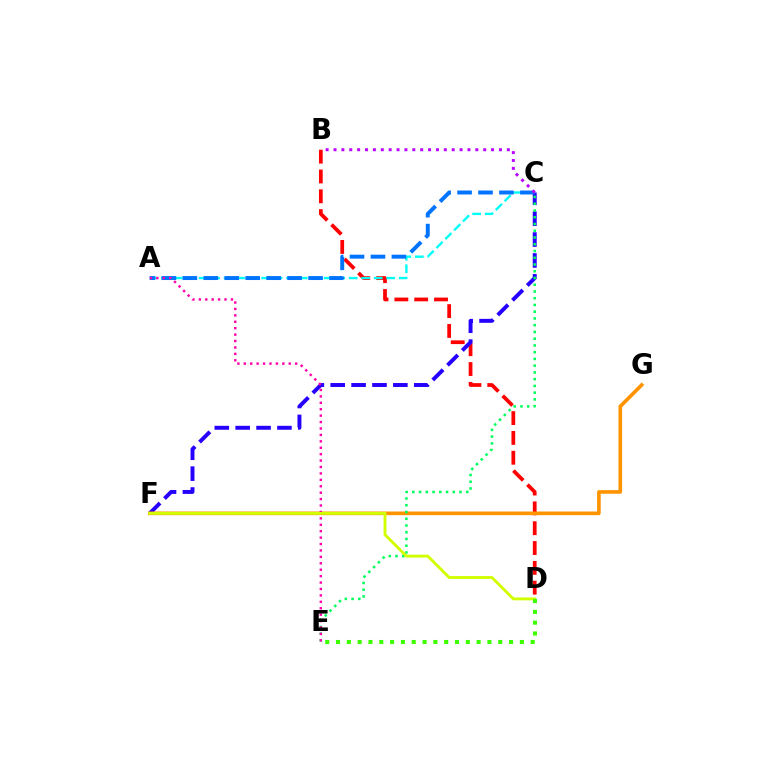{('B', 'D'): [{'color': '#ff0000', 'line_style': 'dashed', 'thickness': 2.69}], ('A', 'C'): [{'color': '#00fff6', 'line_style': 'dashed', 'thickness': 1.7}, {'color': '#0074ff', 'line_style': 'dashed', 'thickness': 2.85}], ('C', 'F'): [{'color': '#2500ff', 'line_style': 'dashed', 'thickness': 2.84}], ('F', 'G'): [{'color': '#ff9400', 'line_style': 'solid', 'thickness': 2.62}], ('C', 'E'): [{'color': '#00ff5c', 'line_style': 'dotted', 'thickness': 1.83}], ('A', 'E'): [{'color': '#ff00ac', 'line_style': 'dotted', 'thickness': 1.74}], ('D', 'F'): [{'color': '#d1ff00', 'line_style': 'solid', 'thickness': 2.07}], ('D', 'E'): [{'color': '#3dff00', 'line_style': 'dotted', 'thickness': 2.94}], ('B', 'C'): [{'color': '#b900ff', 'line_style': 'dotted', 'thickness': 2.14}]}